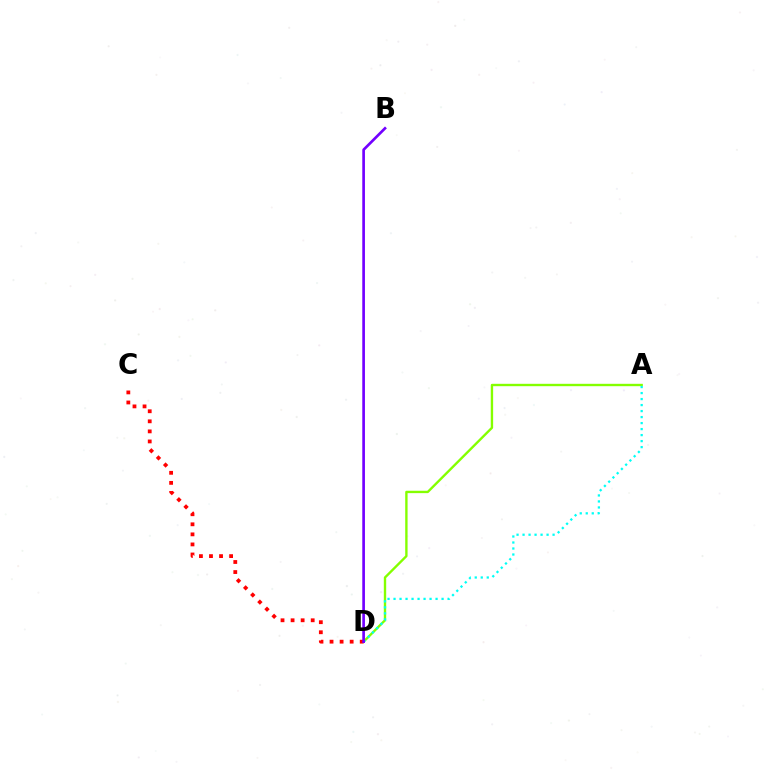{('A', 'D'): [{'color': '#84ff00', 'line_style': 'solid', 'thickness': 1.71}, {'color': '#00fff6', 'line_style': 'dotted', 'thickness': 1.63}], ('C', 'D'): [{'color': '#ff0000', 'line_style': 'dotted', 'thickness': 2.73}], ('B', 'D'): [{'color': '#7200ff', 'line_style': 'solid', 'thickness': 1.92}]}